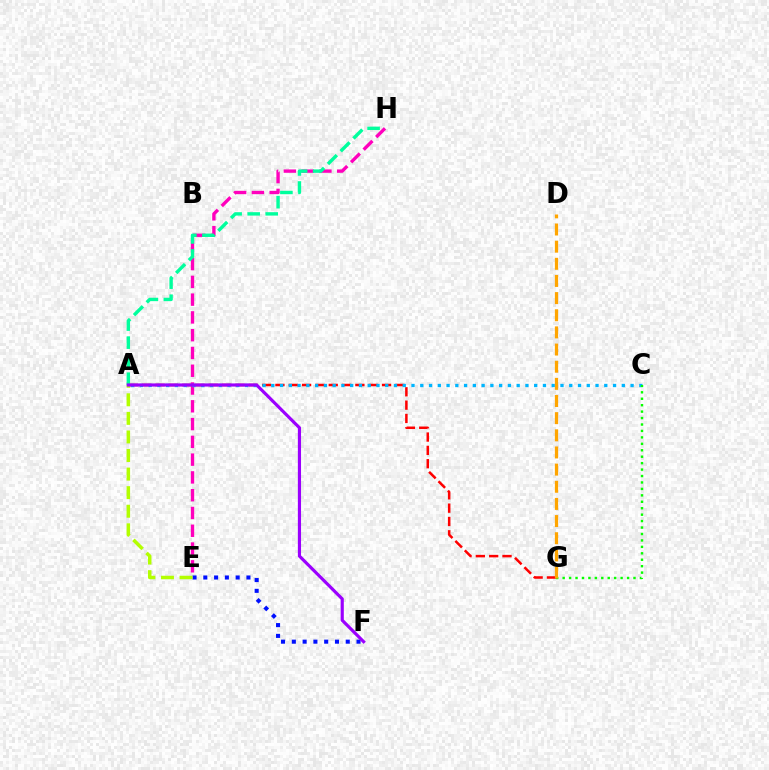{('A', 'G'): [{'color': '#ff0000', 'line_style': 'dashed', 'thickness': 1.81}], ('E', 'H'): [{'color': '#ff00bd', 'line_style': 'dashed', 'thickness': 2.42}], ('A', 'C'): [{'color': '#00b5ff', 'line_style': 'dotted', 'thickness': 2.38}], ('C', 'G'): [{'color': '#08ff00', 'line_style': 'dotted', 'thickness': 1.75}], ('E', 'F'): [{'color': '#0010ff', 'line_style': 'dotted', 'thickness': 2.93}], ('D', 'G'): [{'color': '#ffa500', 'line_style': 'dashed', 'thickness': 2.33}], ('A', 'H'): [{'color': '#00ff9d', 'line_style': 'dashed', 'thickness': 2.45}], ('A', 'E'): [{'color': '#b3ff00', 'line_style': 'dashed', 'thickness': 2.52}], ('A', 'F'): [{'color': '#9b00ff', 'line_style': 'solid', 'thickness': 2.28}]}